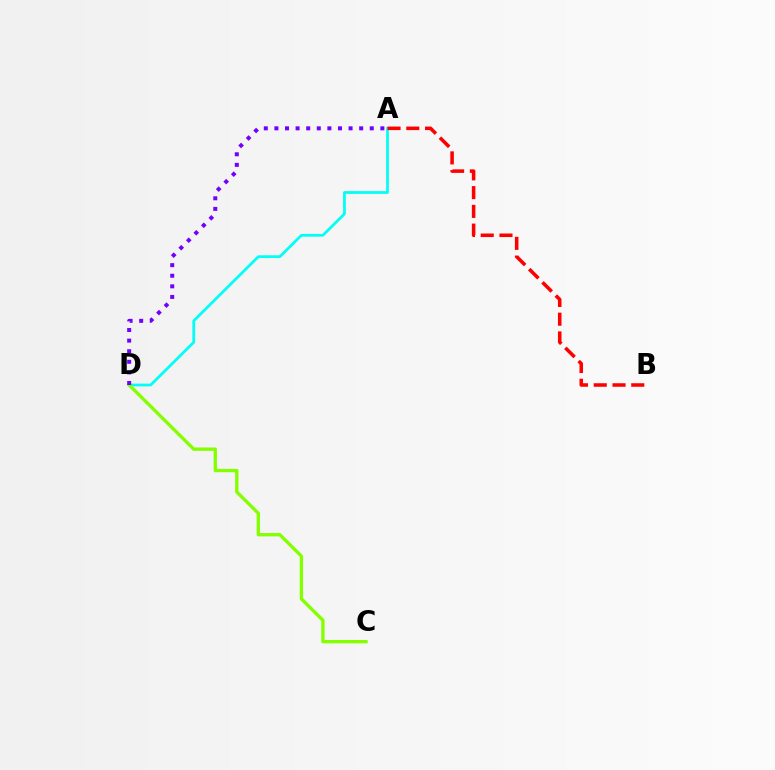{('A', 'D'): [{'color': '#00fff6', 'line_style': 'solid', 'thickness': 1.98}, {'color': '#7200ff', 'line_style': 'dotted', 'thickness': 2.88}], ('C', 'D'): [{'color': '#84ff00', 'line_style': 'solid', 'thickness': 2.39}], ('A', 'B'): [{'color': '#ff0000', 'line_style': 'dashed', 'thickness': 2.55}]}